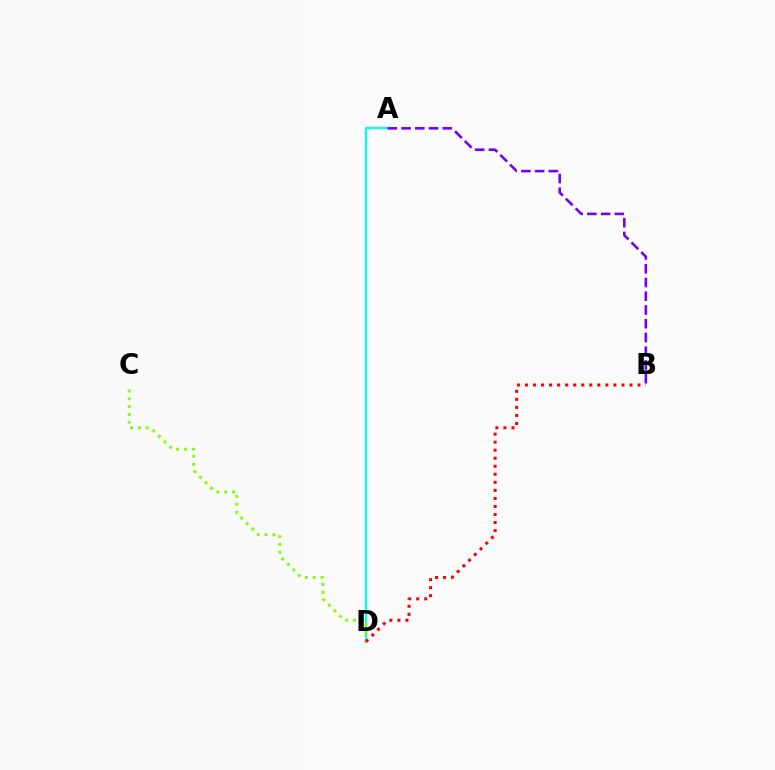{('A', 'D'): [{'color': '#00fff6', 'line_style': 'solid', 'thickness': 1.62}], ('A', 'B'): [{'color': '#7200ff', 'line_style': 'dashed', 'thickness': 1.87}], ('C', 'D'): [{'color': '#84ff00', 'line_style': 'dotted', 'thickness': 2.13}], ('B', 'D'): [{'color': '#ff0000', 'line_style': 'dotted', 'thickness': 2.18}]}